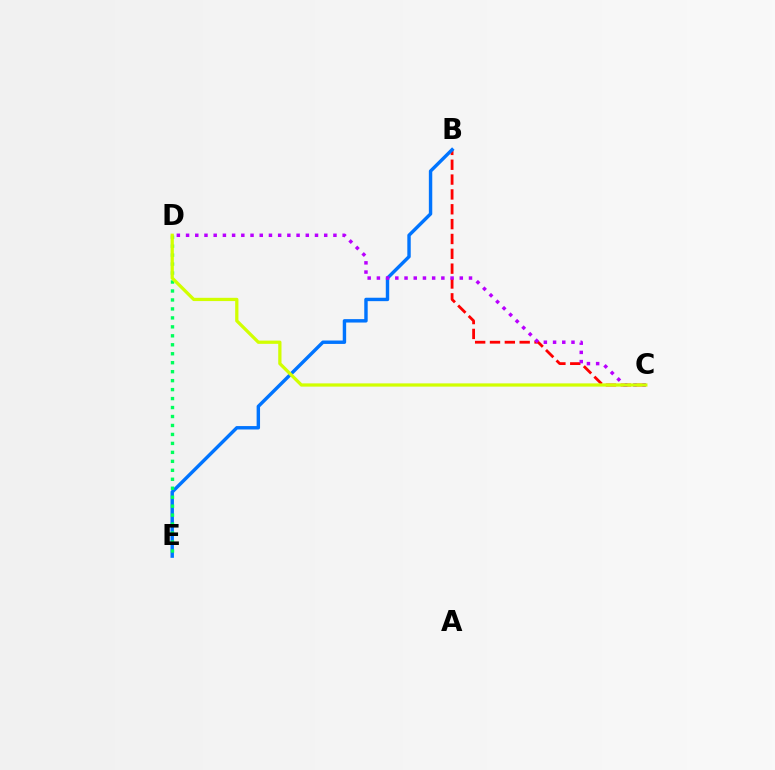{('B', 'C'): [{'color': '#ff0000', 'line_style': 'dashed', 'thickness': 2.02}], ('B', 'E'): [{'color': '#0074ff', 'line_style': 'solid', 'thickness': 2.46}], ('D', 'E'): [{'color': '#00ff5c', 'line_style': 'dotted', 'thickness': 2.44}], ('C', 'D'): [{'color': '#b900ff', 'line_style': 'dotted', 'thickness': 2.5}, {'color': '#d1ff00', 'line_style': 'solid', 'thickness': 2.34}]}